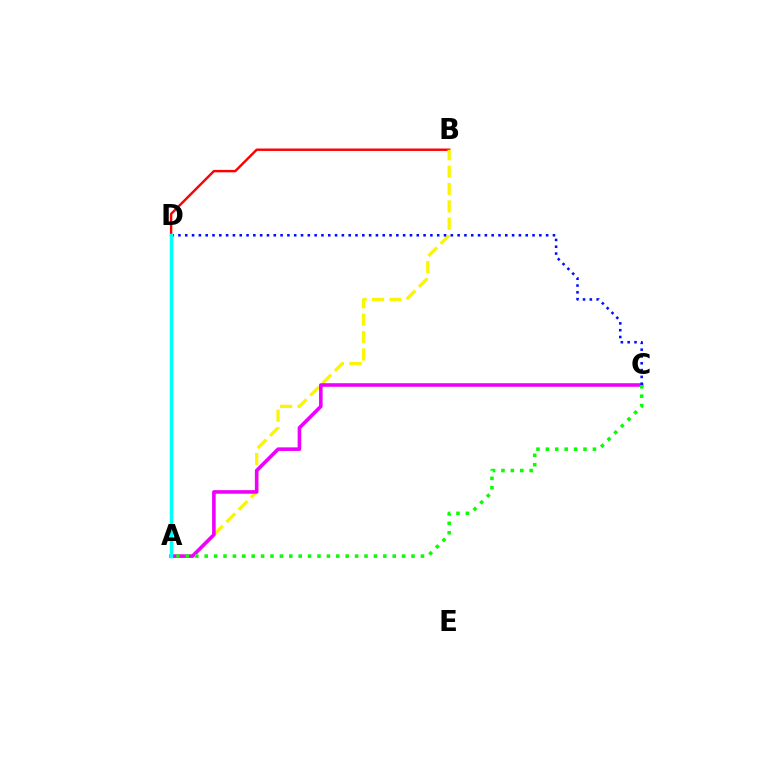{('B', 'D'): [{'color': '#ff0000', 'line_style': 'solid', 'thickness': 1.74}], ('A', 'B'): [{'color': '#fcf500', 'line_style': 'dashed', 'thickness': 2.36}], ('A', 'C'): [{'color': '#ee00ff', 'line_style': 'solid', 'thickness': 2.58}, {'color': '#08ff00', 'line_style': 'dotted', 'thickness': 2.55}], ('C', 'D'): [{'color': '#0010ff', 'line_style': 'dotted', 'thickness': 1.85}], ('A', 'D'): [{'color': '#00fff6', 'line_style': 'solid', 'thickness': 2.5}]}